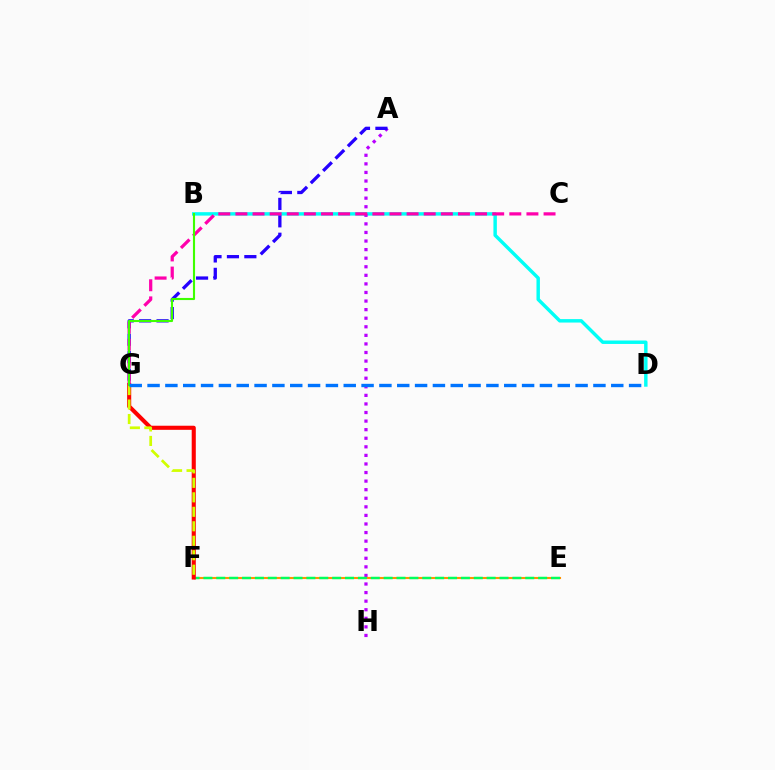{('B', 'D'): [{'color': '#00fff6', 'line_style': 'solid', 'thickness': 2.48}], ('A', 'H'): [{'color': '#b900ff', 'line_style': 'dotted', 'thickness': 2.33}], ('E', 'F'): [{'color': '#ff9400', 'line_style': 'solid', 'thickness': 1.52}, {'color': '#00ff5c', 'line_style': 'dashed', 'thickness': 1.75}], ('F', 'G'): [{'color': '#ff0000', 'line_style': 'solid', 'thickness': 2.95}, {'color': '#d1ff00', 'line_style': 'dashed', 'thickness': 1.97}], ('A', 'G'): [{'color': '#2500ff', 'line_style': 'dashed', 'thickness': 2.37}], ('C', 'G'): [{'color': '#ff00ac', 'line_style': 'dashed', 'thickness': 2.33}], ('B', 'G'): [{'color': '#3dff00', 'line_style': 'solid', 'thickness': 1.52}], ('D', 'G'): [{'color': '#0074ff', 'line_style': 'dashed', 'thickness': 2.42}]}